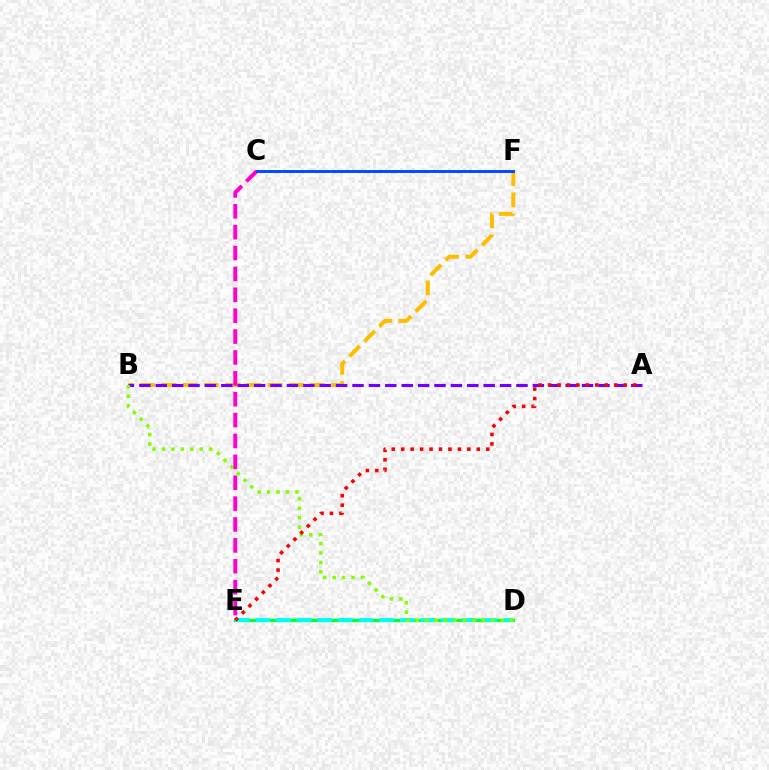{('B', 'F'): [{'color': '#ffbd00', 'line_style': 'dashed', 'thickness': 2.88}], ('D', 'E'): [{'color': '#00ff39', 'line_style': 'solid', 'thickness': 2.37}, {'color': '#00fff6', 'line_style': 'dashed', 'thickness': 2.8}], ('A', 'B'): [{'color': '#7200ff', 'line_style': 'dashed', 'thickness': 2.23}], ('B', 'D'): [{'color': '#84ff00', 'line_style': 'dotted', 'thickness': 2.57}], ('A', 'E'): [{'color': '#ff0000', 'line_style': 'dotted', 'thickness': 2.57}], ('C', 'E'): [{'color': '#ff00cf', 'line_style': 'dashed', 'thickness': 2.84}], ('C', 'F'): [{'color': '#004bff', 'line_style': 'solid', 'thickness': 2.12}]}